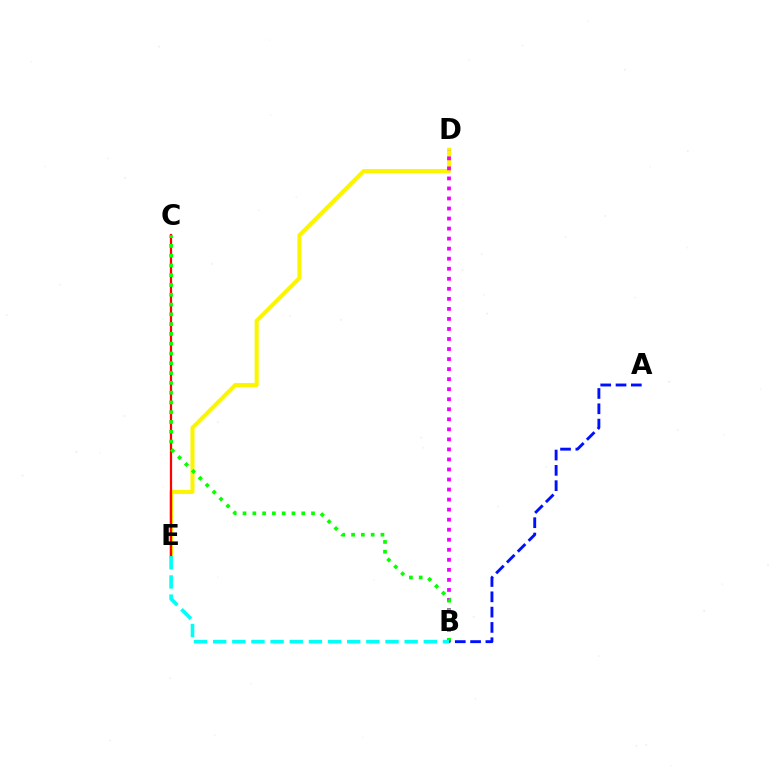{('D', 'E'): [{'color': '#fcf500', 'line_style': 'solid', 'thickness': 2.93}], ('B', 'D'): [{'color': '#ee00ff', 'line_style': 'dotted', 'thickness': 2.73}], ('C', 'E'): [{'color': '#ff0000', 'line_style': 'solid', 'thickness': 1.61}], ('B', 'C'): [{'color': '#08ff00', 'line_style': 'dotted', 'thickness': 2.66}], ('A', 'B'): [{'color': '#0010ff', 'line_style': 'dashed', 'thickness': 2.08}], ('B', 'E'): [{'color': '#00fff6', 'line_style': 'dashed', 'thickness': 2.6}]}